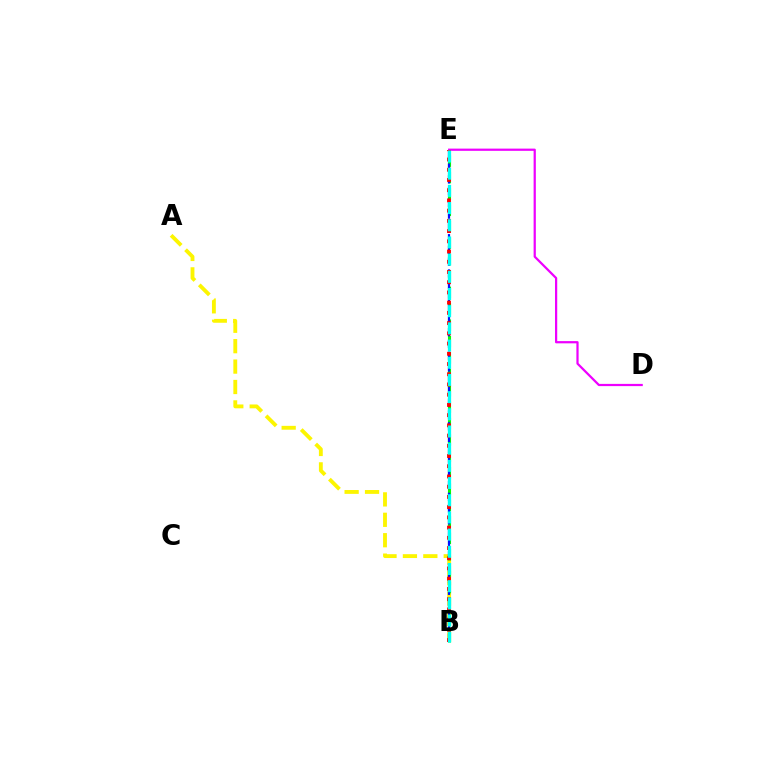{('D', 'E'): [{'color': '#ee00ff', 'line_style': 'solid', 'thickness': 1.6}], ('A', 'B'): [{'color': '#fcf500', 'line_style': 'dashed', 'thickness': 2.77}], ('B', 'E'): [{'color': '#08ff00', 'line_style': 'dashed', 'thickness': 2.23}, {'color': '#0010ff', 'line_style': 'dashed', 'thickness': 1.6}, {'color': '#ff0000', 'line_style': 'dotted', 'thickness': 2.78}, {'color': '#00fff6', 'line_style': 'dashed', 'thickness': 2.33}]}